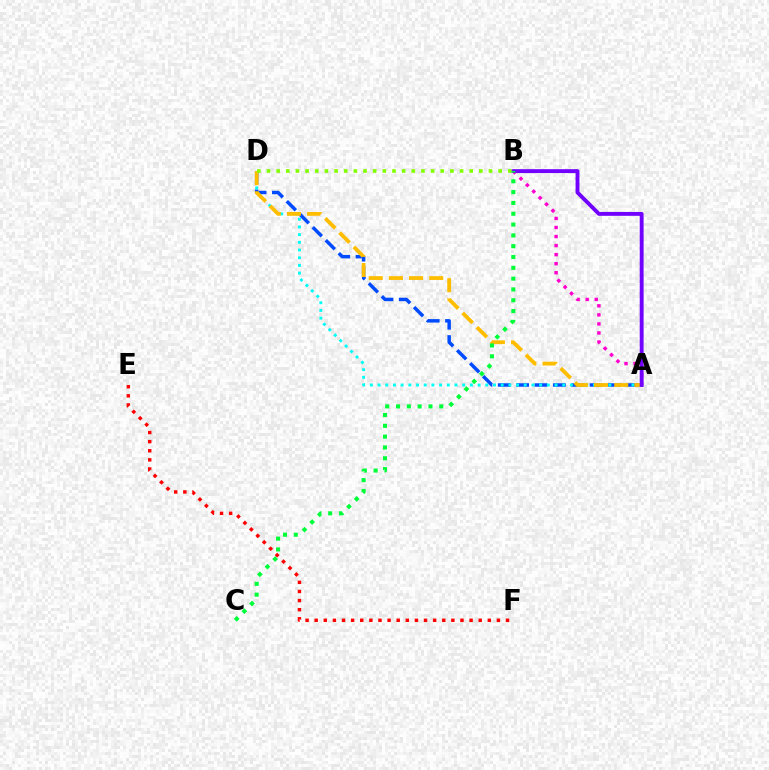{('E', 'F'): [{'color': '#ff0000', 'line_style': 'dotted', 'thickness': 2.48}], ('A', 'D'): [{'color': '#004bff', 'line_style': 'dashed', 'thickness': 2.5}, {'color': '#00fff6', 'line_style': 'dotted', 'thickness': 2.09}, {'color': '#ffbd00', 'line_style': 'dashed', 'thickness': 2.74}], ('A', 'B'): [{'color': '#ff00cf', 'line_style': 'dotted', 'thickness': 2.46}, {'color': '#7200ff', 'line_style': 'solid', 'thickness': 2.79}], ('B', 'D'): [{'color': '#84ff00', 'line_style': 'dotted', 'thickness': 2.62}], ('B', 'C'): [{'color': '#00ff39', 'line_style': 'dotted', 'thickness': 2.94}]}